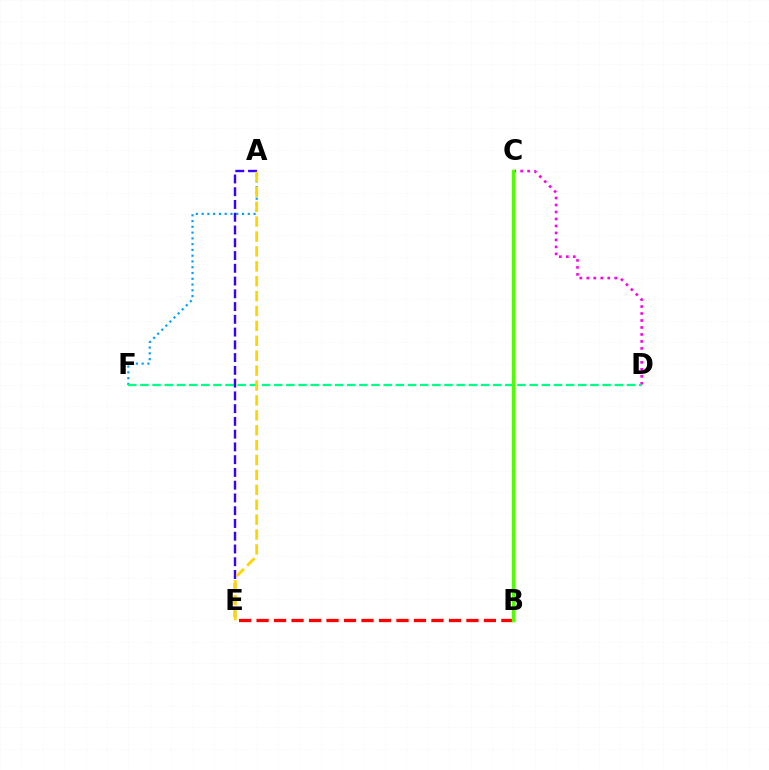{('C', 'D'): [{'color': '#ff00ed', 'line_style': 'dotted', 'thickness': 1.9}], ('A', 'F'): [{'color': '#009eff', 'line_style': 'dotted', 'thickness': 1.57}], ('D', 'F'): [{'color': '#00ff86', 'line_style': 'dashed', 'thickness': 1.65}], ('A', 'E'): [{'color': '#3700ff', 'line_style': 'dashed', 'thickness': 1.73}, {'color': '#ffd500', 'line_style': 'dashed', 'thickness': 2.02}], ('B', 'E'): [{'color': '#ff0000', 'line_style': 'dashed', 'thickness': 2.38}], ('B', 'C'): [{'color': '#4fff00', 'line_style': 'solid', 'thickness': 2.43}]}